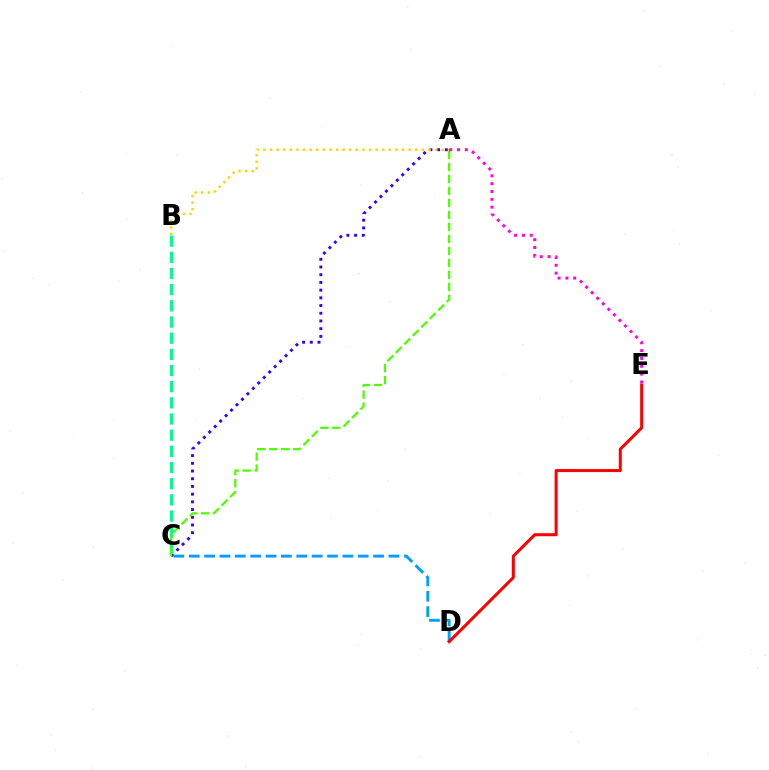{('A', 'C'): [{'color': '#3700ff', 'line_style': 'dotted', 'thickness': 2.09}, {'color': '#4fff00', 'line_style': 'dashed', 'thickness': 1.63}], ('B', 'C'): [{'color': '#00ff86', 'line_style': 'dashed', 'thickness': 2.2}], ('A', 'B'): [{'color': '#ffd500', 'line_style': 'dotted', 'thickness': 1.79}], ('C', 'D'): [{'color': '#009eff', 'line_style': 'dashed', 'thickness': 2.09}], ('D', 'E'): [{'color': '#ff0000', 'line_style': 'solid', 'thickness': 2.18}], ('A', 'E'): [{'color': '#ff00ed', 'line_style': 'dotted', 'thickness': 2.13}]}